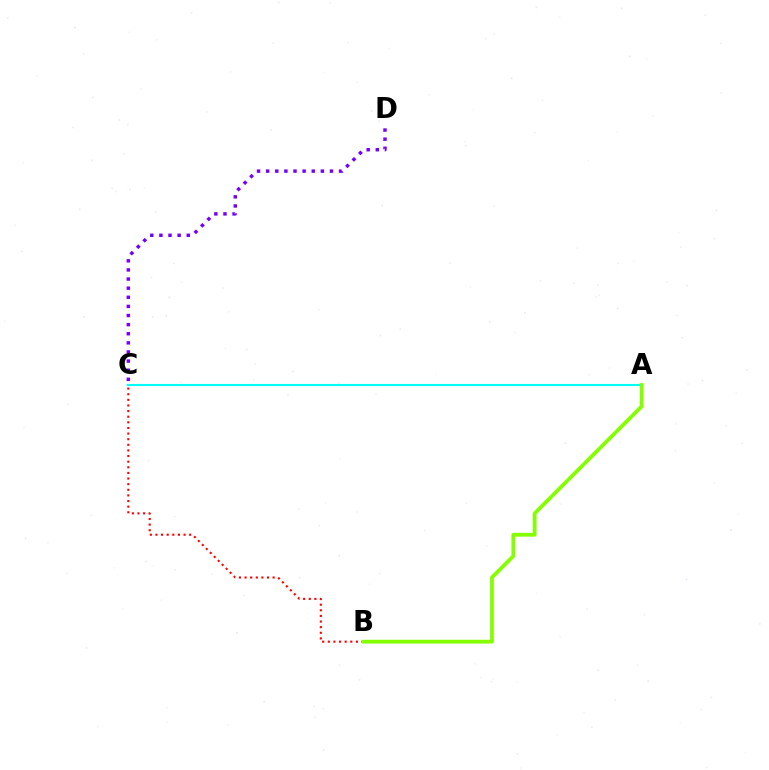{('C', 'D'): [{'color': '#7200ff', 'line_style': 'dotted', 'thickness': 2.48}], ('A', 'C'): [{'color': '#00fff6', 'line_style': 'solid', 'thickness': 1.54}], ('B', 'C'): [{'color': '#ff0000', 'line_style': 'dotted', 'thickness': 1.53}], ('A', 'B'): [{'color': '#84ff00', 'line_style': 'solid', 'thickness': 2.73}]}